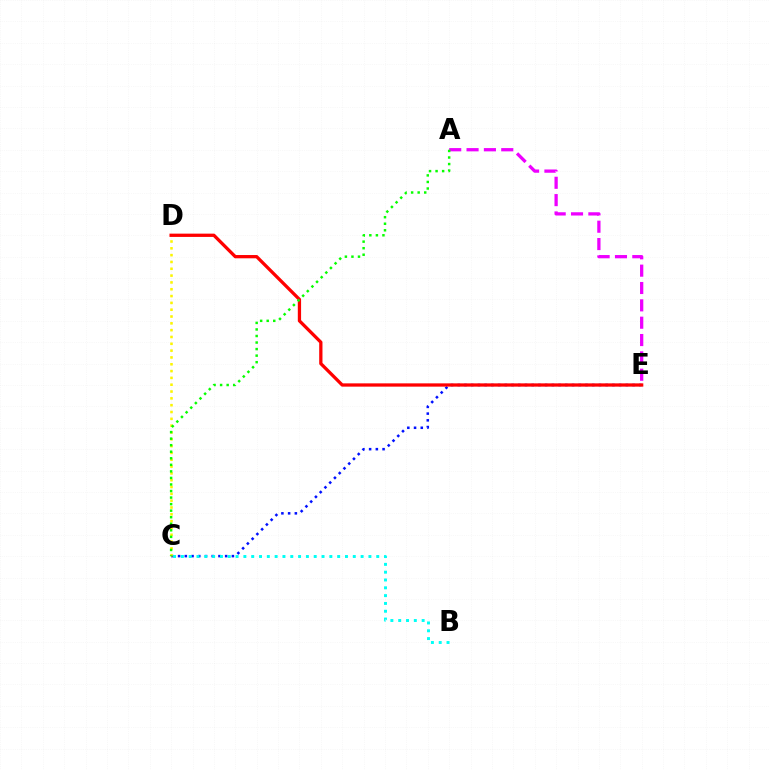{('C', 'E'): [{'color': '#0010ff', 'line_style': 'dotted', 'thickness': 1.83}], ('C', 'D'): [{'color': '#fcf500', 'line_style': 'dotted', 'thickness': 1.85}], ('D', 'E'): [{'color': '#ff0000', 'line_style': 'solid', 'thickness': 2.36}], ('A', 'E'): [{'color': '#ee00ff', 'line_style': 'dashed', 'thickness': 2.36}], ('A', 'C'): [{'color': '#08ff00', 'line_style': 'dotted', 'thickness': 1.78}], ('B', 'C'): [{'color': '#00fff6', 'line_style': 'dotted', 'thickness': 2.12}]}